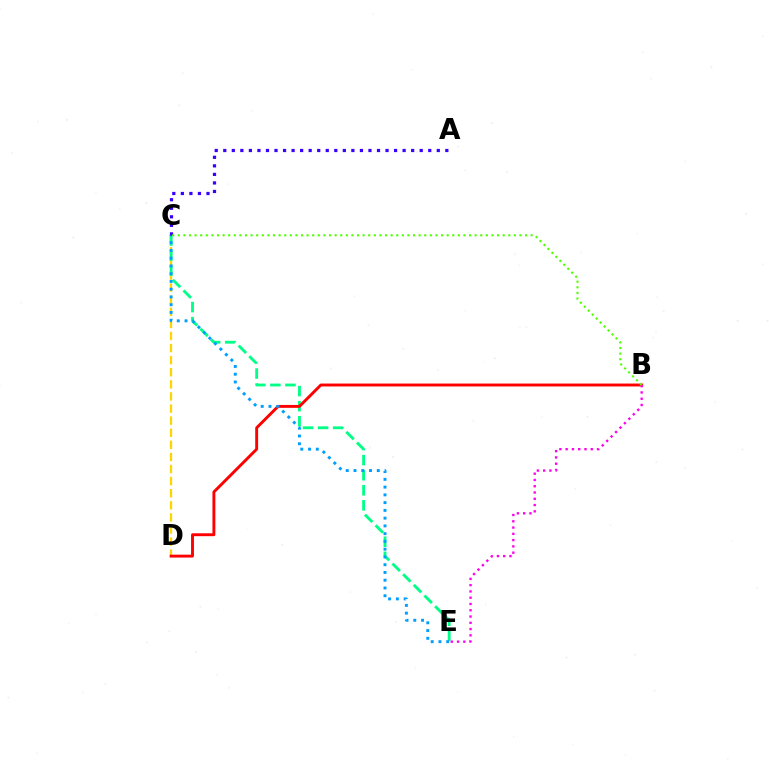{('C', 'D'): [{'color': '#ffd500', 'line_style': 'dashed', 'thickness': 1.64}], ('C', 'E'): [{'color': '#00ff86', 'line_style': 'dashed', 'thickness': 2.05}, {'color': '#009eff', 'line_style': 'dotted', 'thickness': 2.11}], ('B', 'D'): [{'color': '#ff0000', 'line_style': 'solid', 'thickness': 2.09}], ('A', 'C'): [{'color': '#3700ff', 'line_style': 'dotted', 'thickness': 2.32}], ('B', 'E'): [{'color': '#ff00ed', 'line_style': 'dotted', 'thickness': 1.7}], ('B', 'C'): [{'color': '#4fff00', 'line_style': 'dotted', 'thickness': 1.52}]}